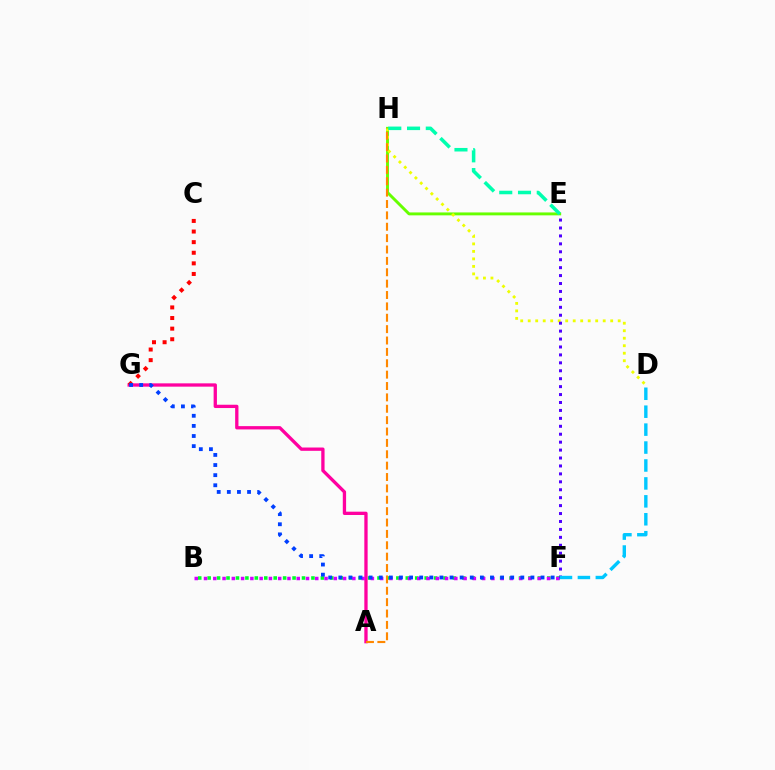{('B', 'F'): [{'color': '#00ff27', 'line_style': 'dotted', 'thickness': 2.56}, {'color': '#d600ff', 'line_style': 'dotted', 'thickness': 2.52}], ('A', 'G'): [{'color': '#ff00a0', 'line_style': 'solid', 'thickness': 2.38}], ('E', 'H'): [{'color': '#66ff00', 'line_style': 'solid', 'thickness': 2.1}, {'color': '#00ffaf', 'line_style': 'dashed', 'thickness': 2.55}], ('D', 'H'): [{'color': '#eeff00', 'line_style': 'dotted', 'thickness': 2.04}], ('E', 'F'): [{'color': '#4f00ff', 'line_style': 'dotted', 'thickness': 2.16}], ('A', 'H'): [{'color': '#ff8800', 'line_style': 'dashed', 'thickness': 1.55}], ('C', 'G'): [{'color': '#ff0000', 'line_style': 'dotted', 'thickness': 2.88}], ('F', 'G'): [{'color': '#003fff', 'line_style': 'dotted', 'thickness': 2.75}], ('D', 'F'): [{'color': '#00c7ff', 'line_style': 'dashed', 'thickness': 2.44}]}